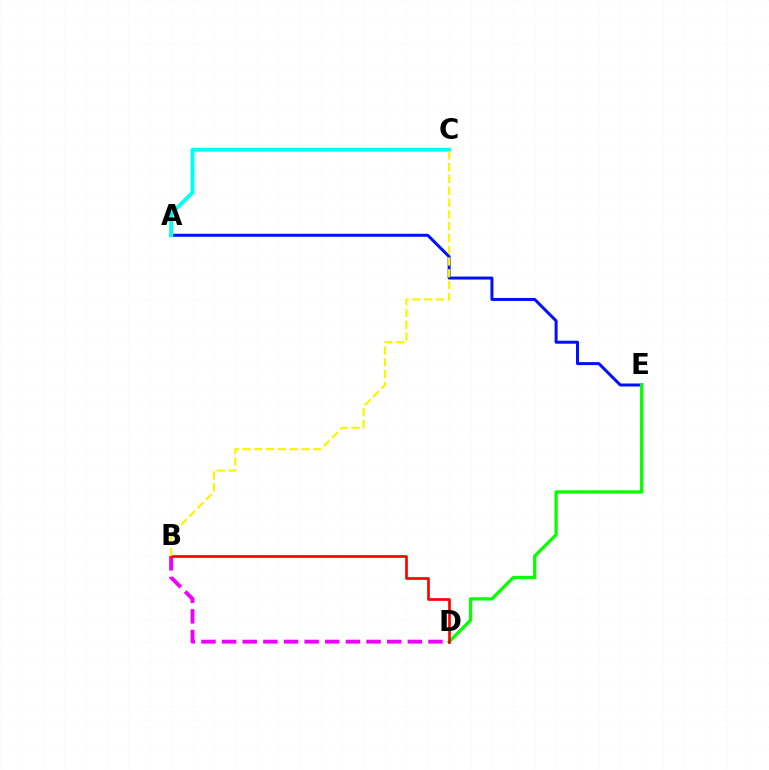{('A', 'E'): [{'color': '#0010ff', 'line_style': 'solid', 'thickness': 2.16}], ('D', 'E'): [{'color': '#08ff00', 'line_style': 'solid', 'thickness': 2.35}], ('B', 'D'): [{'color': '#ee00ff', 'line_style': 'dashed', 'thickness': 2.8}, {'color': '#ff0000', 'line_style': 'solid', 'thickness': 1.93}], ('A', 'C'): [{'color': '#00fff6', 'line_style': 'solid', 'thickness': 2.77}], ('B', 'C'): [{'color': '#fcf500', 'line_style': 'dashed', 'thickness': 1.6}]}